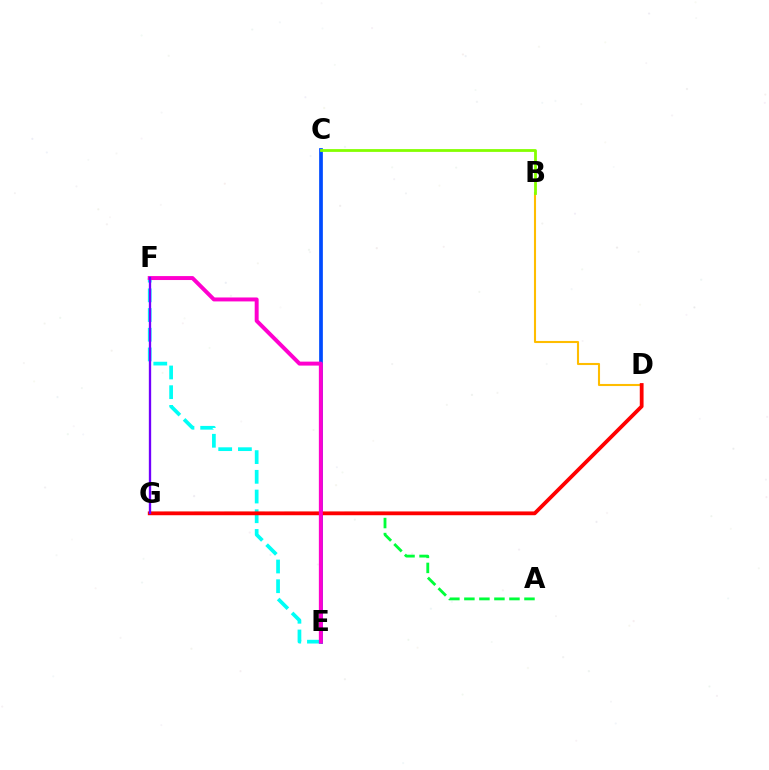{('A', 'G'): [{'color': '#00ff39', 'line_style': 'dashed', 'thickness': 2.04}], ('C', 'E'): [{'color': '#004bff', 'line_style': 'solid', 'thickness': 2.68}], ('B', 'D'): [{'color': '#ffbd00', 'line_style': 'solid', 'thickness': 1.51}], ('E', 'F'): [{'color': '#00fff6', 'line_style': 'dashed', 'thickness': 2.68}, {'color': '#ff00cf', 'line_style': 'solid', 'thickness': 2.85}], ('D', 'G'): [{'color': '#ff0000', 'line_style': 'solid', 'thickness': 2.73}], ('F', 'G'): [{'color': '#7200ff', 'line_style': 'solid', 'thickness': 1.68}], ('B', 'C'): [{'color': '#84ff00', 'line_style': 'solid', 'thickness': 2.01}]}